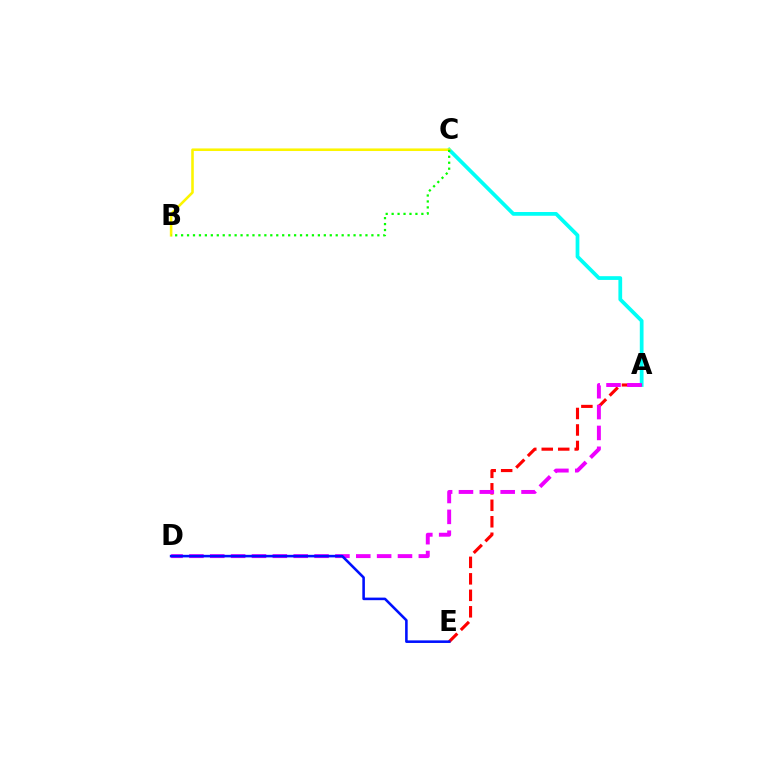{('A', 'C'): [{'color': '#00fff6', 'line_style': 'solid', 'thickness': 2.7}], ('B', 'C'): [{'color': '#fcf500', 'line_style': 'solid', 'thickness': 1.86}, {'color': '#08ff00', 'line_style': 'dotted', 'thickness': 1.62}], ('A', 'E'): [{'color': '#ff0000', 'line_style': 'dashed', 'thickness': 2.24}], ('A', 'D'): [{'color': '#ee00ff', 'line_style': 'dashed', 'thickness': 2.83}], ('D', 'E'): [{'color': '#0010ff', 'line_style': 'solid', 'thickness': 1.86}]}